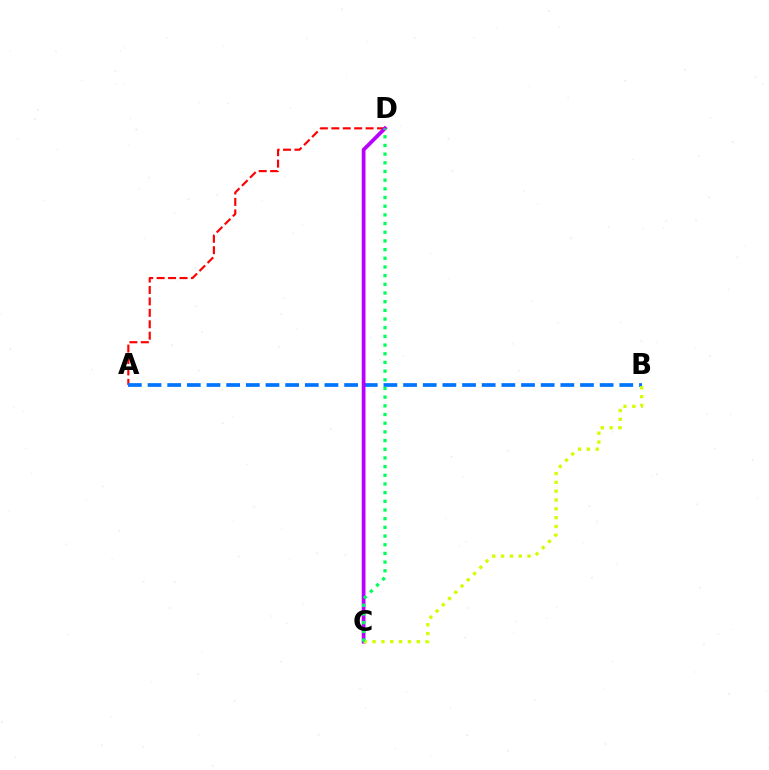{('A', 'D'): [{'color': '#ff0000', 'line_style': 'dashed', 'thickness': 1.55}], ('A', 'B'): [{'color': '#0074ff', 'line_style': 'dashed', 'thickness': 2.67}], ('C', 'D'): [{'color': '#b900ff', 'line_style': 'solid', 'thickness': 2.7}, {'color': '#00ff5c', 'line_style': 'dotted', 'thickness': 2.36}], ('B', 'C'): [{'color': '#d1ff00', 'line_style': 'dotted', 'thickness': 2.4}]}